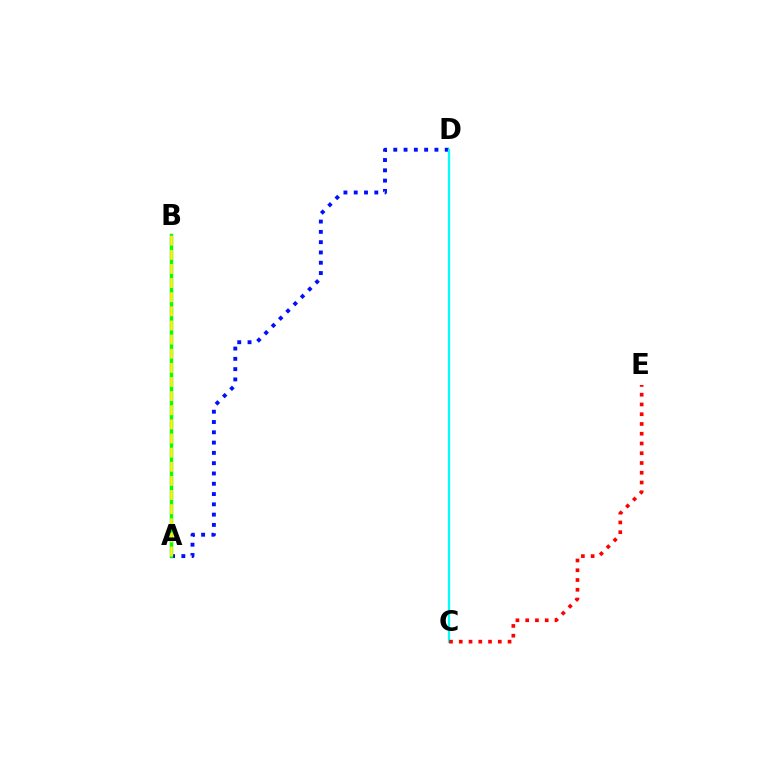{('A', 'D'): [{'color': '#0010ff', 'line_style': 'dotted', 'thickness': 2.8}], ('A', 'B'): [{'color': '#ee00ff', 'line_style': 'solid', 'thickness': 2.26}, {'color': '#08ff00', 'line_style': 'solid', 'thickness': 2.4}, {'color': '#fcf500', 'line_style': 'dashed', 'thickness': 1.92}], ('C', 'D'): [{'color': '#00fff6', 'line_style': 'solid', 'thickness': 1.63}], ('C', 'E'): [{'color': '#ff0000', 'line_style': 'dotted', 'thickness': 2.65}]}